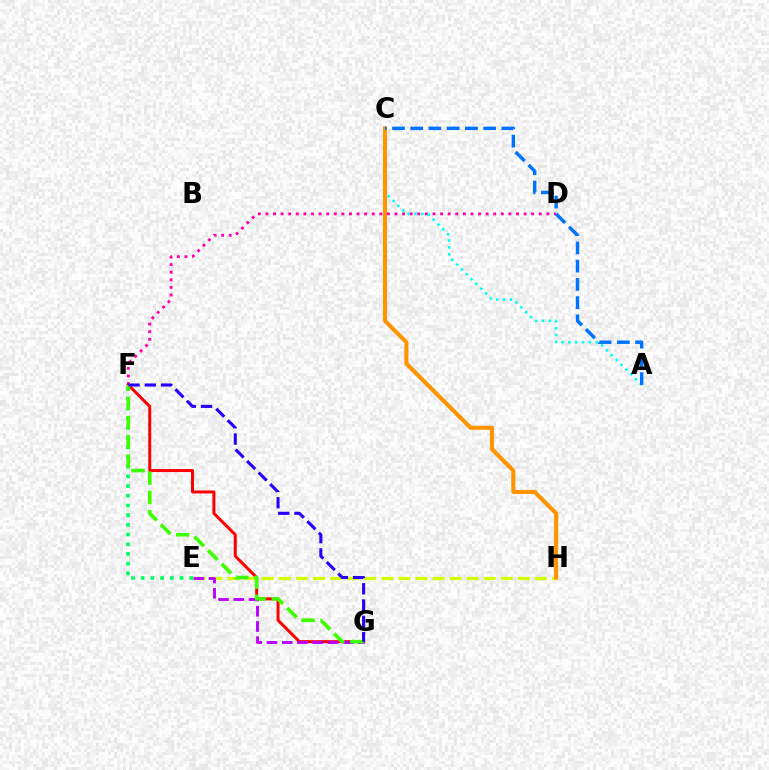{('D', 'F'): [{'color': '#ff00ac', 'line_style': 'dotted', 'thickness': 2.06}], ('A', 'C'): [{'color': '#00fff6', 'line_style': 'dotted', 'thickness': 1.85}, {'color': '#0074ff', 'line_style': 'dashed', 'thickness': 2.48}], ('F', 'G'): [{'color': '#ff0000', 'line_style': 'solid', 'thickness': 2.15}, {'color': '#3dff00', 'line_style': 'dashed', 'thickness': 2.62}, {'color': '#2500ff', 'line_style': 'dashed', 'thickness': 2.21}], ('E', 'H'): [{'color': '#d1ff00', 'line_style': 'dashed', 'thickness': 2.32}], ('E', 'G'): [{'color': '#b900ff', 'line_style': 'dashed', 'thickness': 2.07}], ('E', 'F'): [{'color': '#00ff5c', 'line_style': 'dotted', 'thickness': 2.63}], ('C', 'H'): [{'color': '#ff9400', 'line_style': 'solid', 'thickness': 2.93}]}